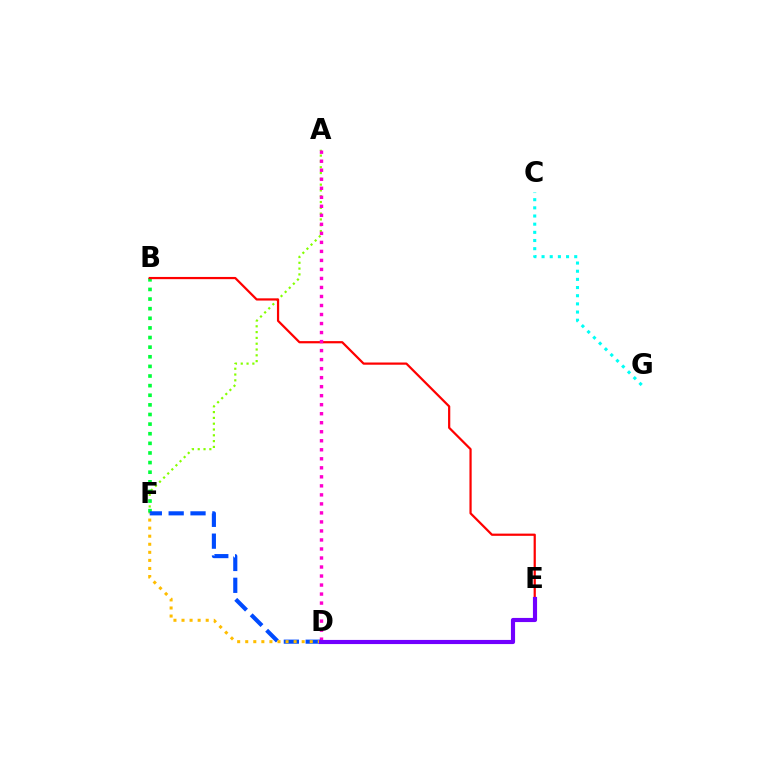{('A', 'F'): [{'color': '#84ff00', 'line_style': 'dotted', 'thickness': 1.58}], ('B', 'F'): [{'color': '#00ff39', 'line_style': 'dotted', 'thickness': 2.61}], ('B', 'E'): [{'color': '#ff0000', 'line_style': 'solid', 'thickness': 1.6}], ('A', 'D'): [{'color': '#ff00cf', 'line_style': 'dotted', 'thickness': 2.45}], ('D', 'F'): [{'color': '#004bff', 'line_style': 'dashed', 'thickness': 2.97}, {'color': '#ffbd00', 'line_style': 'dotted', 'thickness': 2.19}], ('D', 'E'): [{'color': '#7200ff', 'line_style': 'solid', 'thickness': 2.98}], ('C', 'G'): [{'color': '#00fff6', 'line_style': 'dotted', 'thickness': 2.22}]}